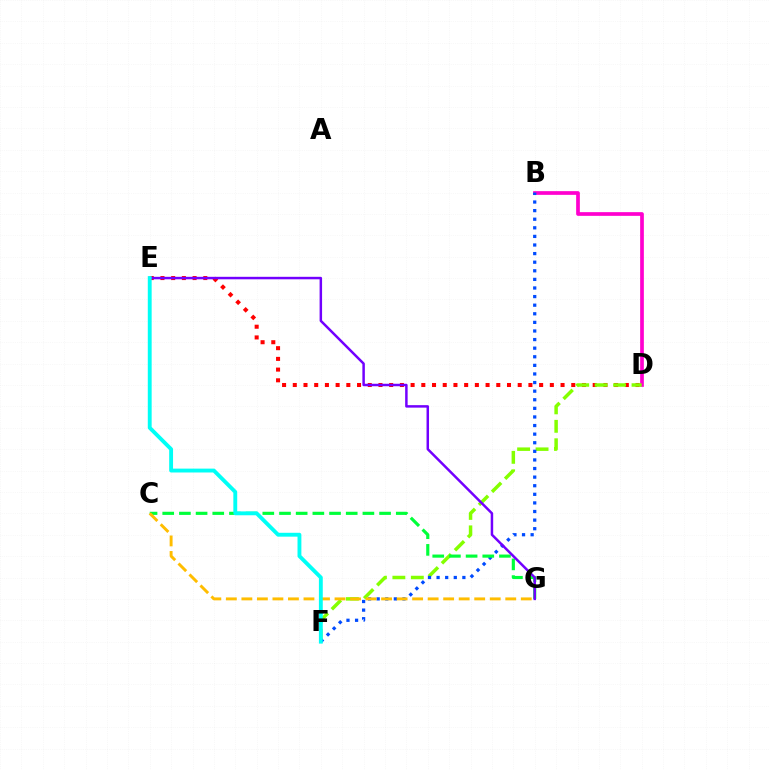{('B', 'D'): [{'color': '#ff00cf', 'line_style': 'solid', 'thickness': 2.66}], ('D', 'E'): [{'color': '#ff0000', 'line_style': 'dotted', 'thickness': 2.91}], ('D', 'F'): [{'color': '#84ff00', 'line_style': 'dashed', 'thickness': 2.51}], ('B', 'F'): [{'color': '#004bff', 'line_style': 'dotted', 'thickness': 2.34}], ('C', 'G'): [{'color': '#00ff39', 'line_style': 'dashed', 'thickness': 2.27}, {'color': '#ffbd00', 'line_style': 'dashed', 'thickness': 2.11}], ('E', 'G'): [{'color': '#7200ff', 'line_style': 'solid', 'thickness': 1.79}], ('E', 'F'): [{'color': '#00fff6', 'line_style': 'solid', 'thickness': 2.78}]}